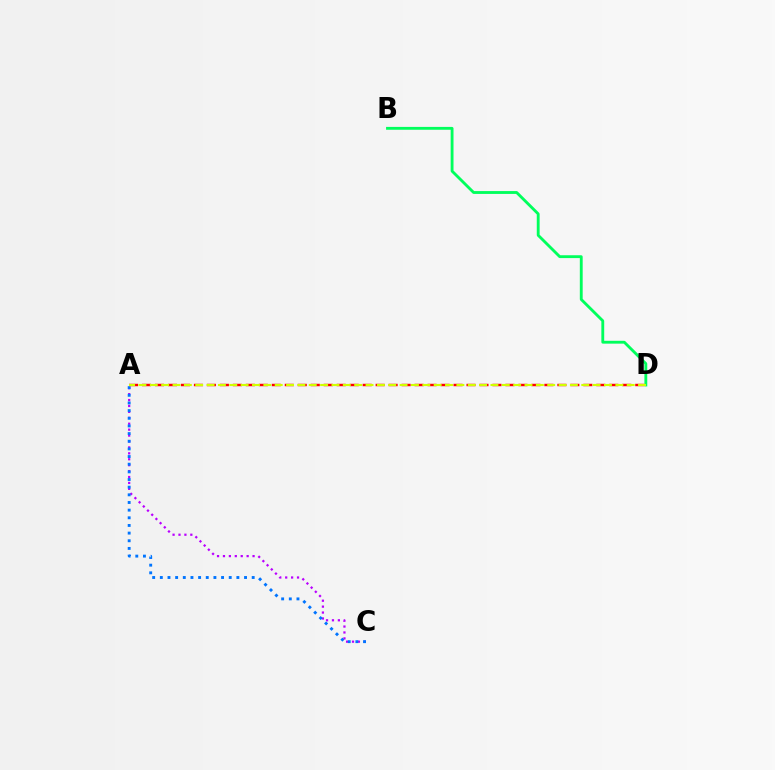{('A', 'C'): [{'color': '#b900ff', 'line_style': 'dotted', 'thickness': 1.61}, {'color': '#0074ff', 'line_style': 'dotted', 'thickness': 2.08}], ('A', 'D'): [{'color': '#ff0000', 'line_style': 'dashed', 'thickness': 1.76}, {'color': '#d1ff00', 'line_style': 'dashed', 'thickness': 1.54}], ('B', 'D'): [{'color': '#00ff5c', 'line_style': 'solid', 'thickness': 2.05}]}